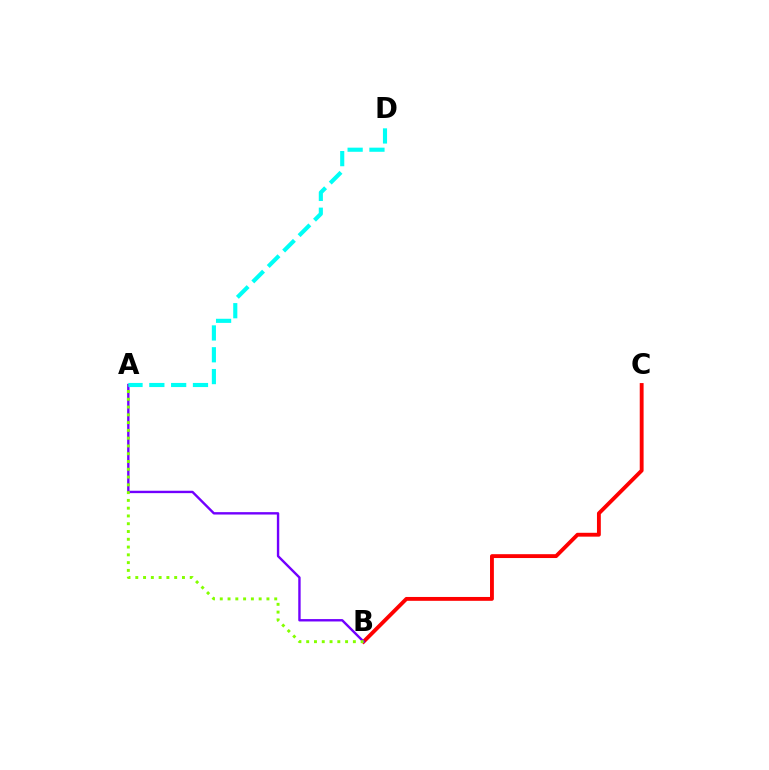{('B', 'C'): [{'color': '#ff0000', 'line_style': 'solid', 'thickness': 2.78}], ('A', 'B'): [{'color': '#7200ff', 'line_style': 'solid', 'thickness': 1.72}, {'color': '#84ff00', 'line_style': 'dotted', 'thickness': 2.11}], ('A', 'D'): [{'color': '#00fff6', 'line_style': 'dashed', 'thickness': 2.96}]}